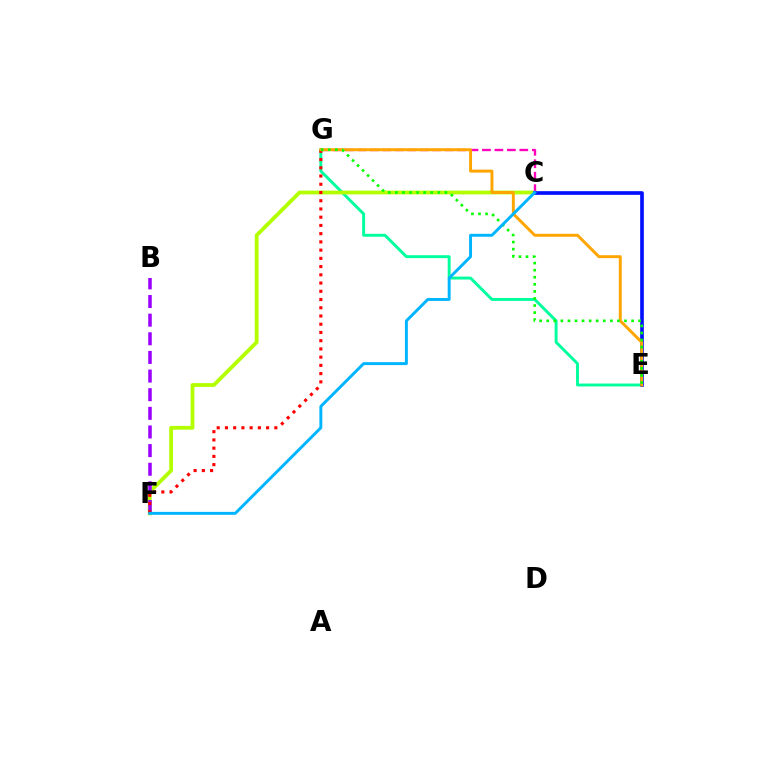{('E', 'G'): [{'color': '#00ff9d', 'line_style': 'solid', 'thickness': 2.11}, {'color': '#ffa500', 'line_style': 'solid', 'thickness': 2.11}, {'color': '#08ff00', 'line_style': 'dotted', 'thickness': 1.92}], ('C', 'F'): [{'color': '#b3ff00', 'line_style': 'solid', 'thickness': 2.74}, {'color': '#00b5ff', 'line_style': 'solid', 'thickness': 2.11}], ('B', 'F'): [{'color': '#9b00ff', 'line_style': 'dashed', 'thickness': 2.53}], ('F', 'G'): [{'color': '#ff0000', 'line_style': 'dotted', 'thickness': 2.24}], ('C', 'G'): [{'color': '#ff00bd', 'line_style': 'dashed', 'thickness': 1.69}], ('C', 'E'): [{'color': '#0010ff', 'line_style': 'solid', 'thickness': 2.64}]}